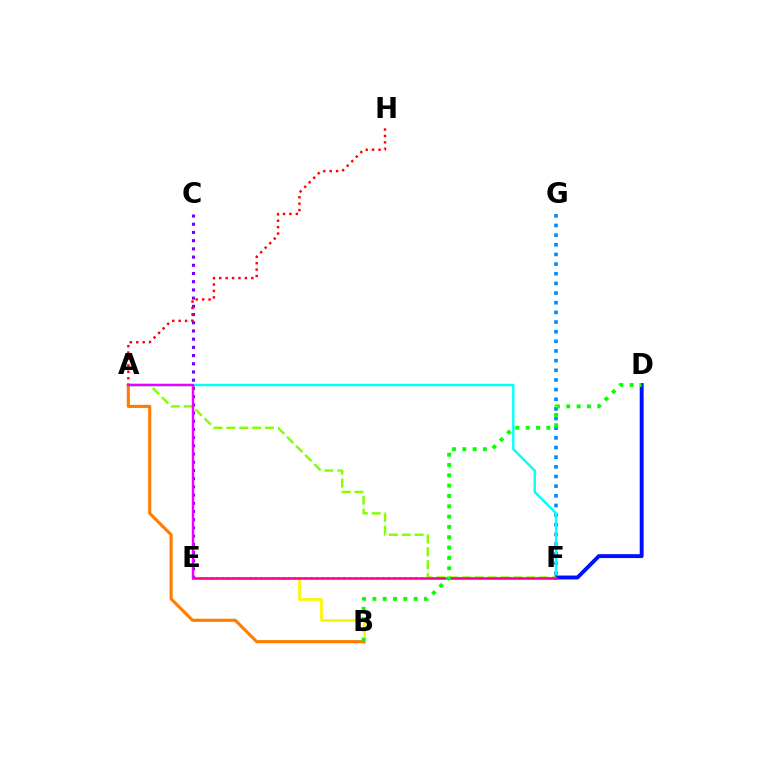{('C', 'E'): [{'color': '#7200ff', 'line_style': 'dotted', 'thickness': 2.23}], ('A', 'H'): [{'color': '#ff0000', 'line_style': 'dotted', 'thickness': 1.74}], ('F', 'G'): [{'color': '#008cff', 'line_style': 'dotted', 'thickness': 2.62}], ('B', 'E'): [{'color': '#fcf500', 'line_style': 'solid', 'thickness': 1.96}], ('A', 'F'): [{'color': '#00fff6', 'line_style': 'solid', 'thickness': 1.71}, {'color': '#84ff00', 'line_style': 'dashed', 'thickness': 1.75}], ('D', 'F'): [{'color': '#0010ff', 'line_style': 'solid', 'thickness': 2.81}], ('E', 'F'): [{'color': '#00ff74', 'line_style': 'dotted', 'thickness': 1.5}, {'color': '#ff0094', 'line_style': 'solid', 'thickness': 1.84}], ('A', 'B'): [{'color': '#ff7c00', 'line_style': 'solid', 'thickness': 2.25}], ('A', 'E'): [{'color': '#ee00ff', 'line_style': 'solid', 'thickness': 1.73}], ('B', 'D'): [{'color': '#08ff00', 'line_style': 'dotted', 'thickness': 2.8}]}